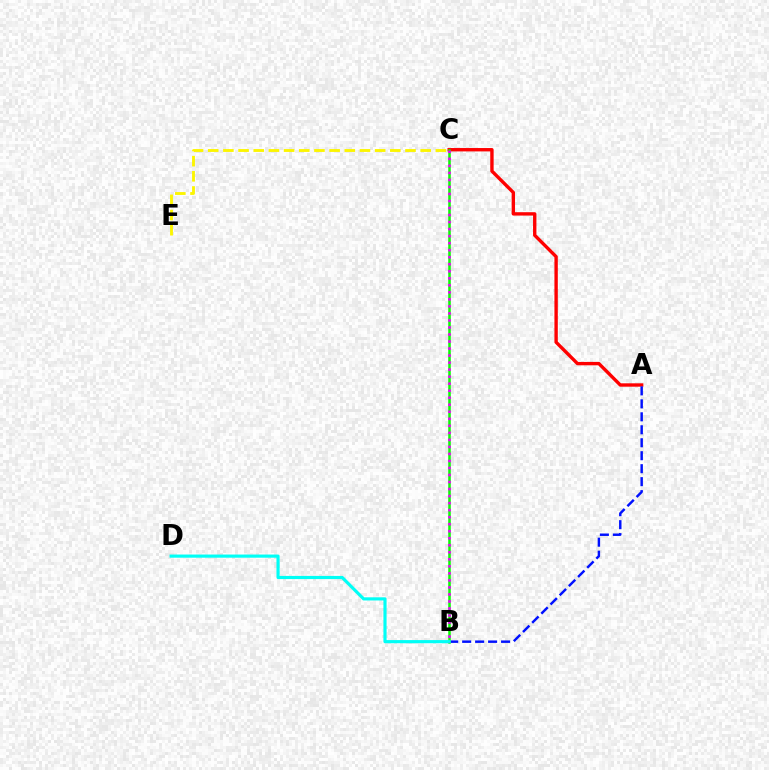{('A', 'C'): [{'color': '#ff0000', 'line_style': 'solid', 'thickness': 2.43}], ('A', 'B'): [{'color': '#0010ff', 'line_style': 'dashed', 'thickness': 1.76}], ('B', 'C'): [{'color': '#08ff00', 'line_style': 'solid', 'thickness': 1.81}, {'color': '#ee00ff', 'line_style': 'dotted', 'thickness': 1.91}], ('C', 'E'): [{'color': '#fcf500', 'line_style': 'dashed', 'thickness': 2.06}], ('B', 'D'): [{'color': '#00fff6', 'line_style': 'solid', 'thickness': 2.27}]}